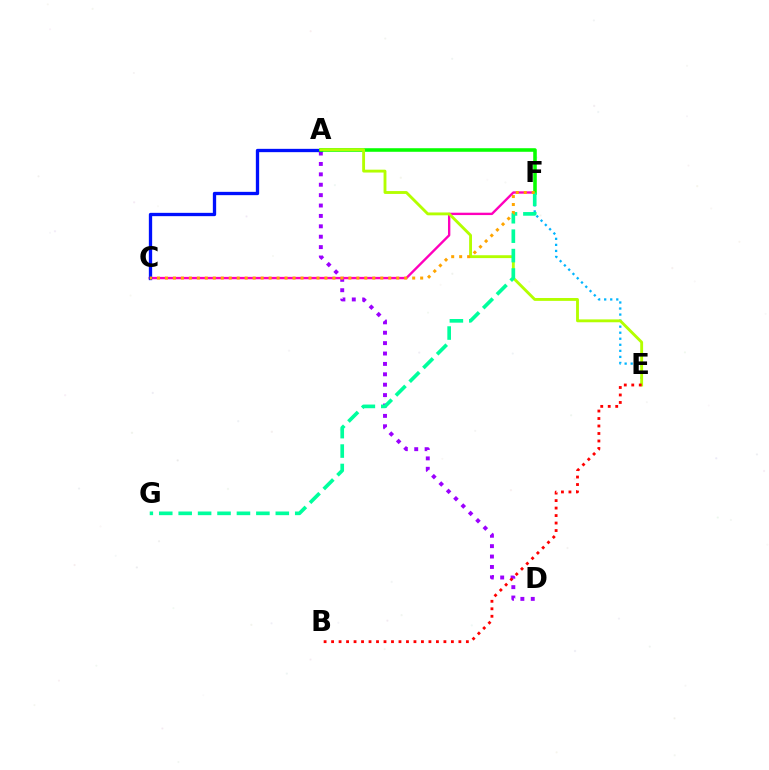{('E', 'F'): [{'color': '#00b5ff', 'line_style': 'dotted', 'thickness': 1.64}], ('A', 'D'): [{'color': '#9b00ff', 'line_style': 'dotted', 'thickness': 2.82}], ('C', 'F'): [{'color': '#ff00bd', 'line_style': 'solid', 'thickness': 1.7}, {'color': '#ffa500', 'line_style': 'dotted', 'thickness': 2.17}], ('A', 'C'): [{'color': '#0010ff', 'line_style': 'solid', 'thickness': 2.39}], ('A', 'F'): [{'color': '#08ff00', 'line_style': 'solid', 'thickness': 2.57}], ('A', 'E'): [{'color': '#b3ff00', 'line_style': 'solid', 'thickness': 2.06}], ('B', 'E'): [{'color': '#ff0000', 'line_style': 'dotted', 'thickness': 2.03}], ('F', 'G'): [{'color': '#00ff9d', 'line_style': 'dashed', 'thickness': 2.64}]}